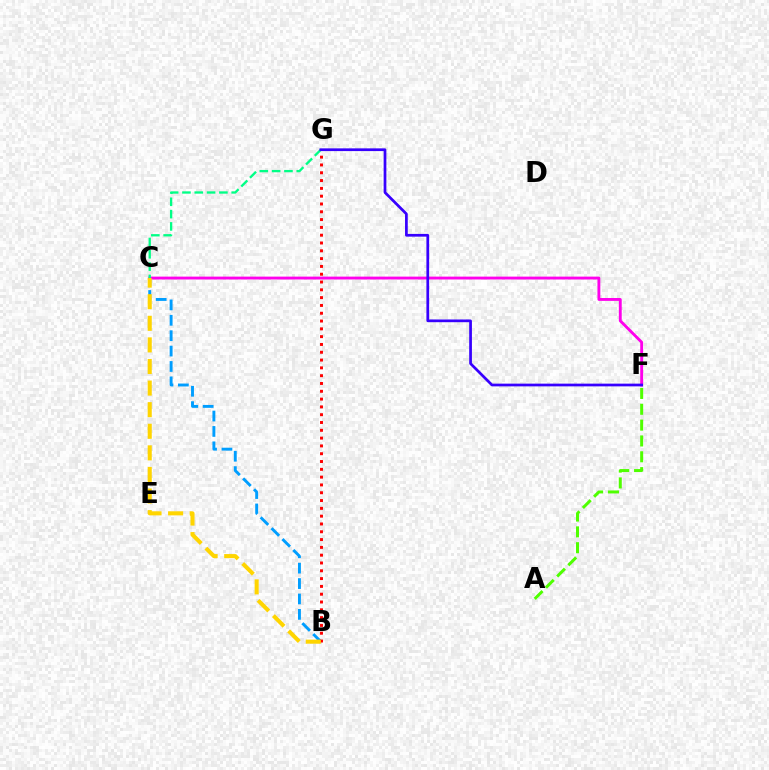{('B', 'C'): [{'color': '#009eff', 'line_style': 'dashed', 'thickness': 2.09}, {'color': '#ffd500', 'line_style': 'dashed', 'thickness': 2.93}], ('A', 'F'): [{'color': '#4fff00', 'line_style': 'dashed', 'thickness': 2.15}], ('B', 'G'): [{'color': '#ff0000', 'line_style': 'dotted', 'thickness': 2.12}], ('C', 'F'): [{'color': '#ff00ed', 'line_style': 'solid', 'thickness': 2.07}], ('C', 'G'): [{'color': '#00ff86', 'line_style': 'dashed', 'thickness': 1.67}], ('F', 'G'): [{'color': '#3700ff', 'line_style': 'solid', 'thickness': 1.96}]}